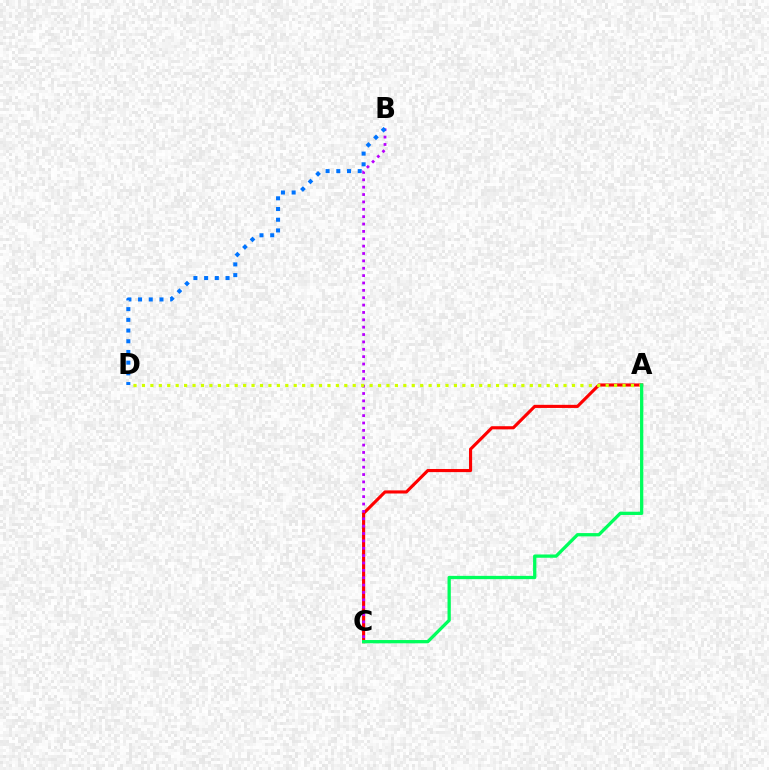{('A', 'C'): [{'color': '#ff0000', 'line_style': 'solid', 'thickness': 2.25}, {'color': '#00ff5c', 'line_style': 'solid', 'thickness': 2.36}], ('B', 'C'): [{'color': '#b900ff', 'line_style': 'dotted', 'thickness': 2.0}], ('A', 'D'): [{'color': '#d1ff00', 'line_style': 'dotted', 'thickness': 2.29}], ('B', 'D'): [{'color': '#0074ff', 'line_style': 'dotted', 'thickness': 2.91}]}